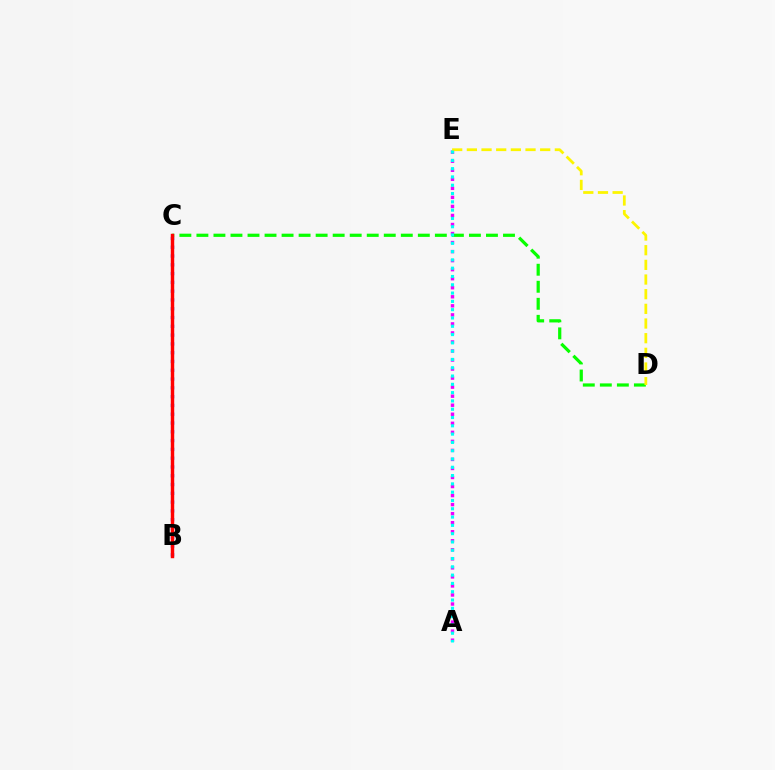{('B', 'C'): [{'color': '#0010ff', 'line_style': 'dotted', 'thickness': 2.39}, {'color': '#ff0000', 'line_style': 'solid', 'thickness': 2.48}], ('A', 'E'): [{'color': '#ee00ff', 'line_style': 'dotted', 'thickness': 2.46}, {'color': '#00fff6', 'line_style': 'dotted', 'thickness': 2.25}], ('C', 'D'): [{'color': '#08ff00', 'line_style': 'dashed', 'thickness': 2.31}], ('D', 'E'): [{'color': '#fcf500', 'line_style': 'dashed', 'thickness': 1.99}]}